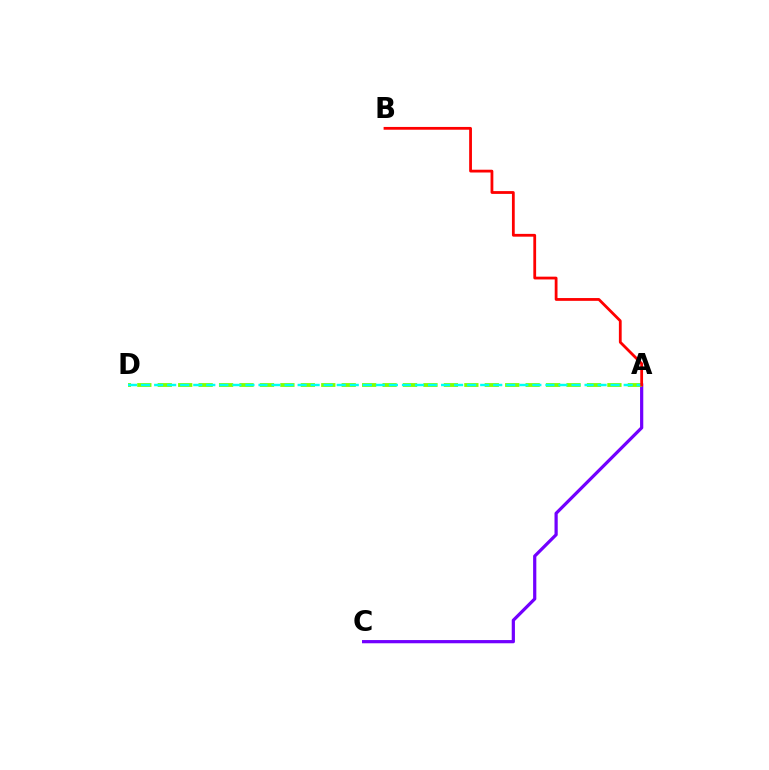{('A', 'C'): [{'color': '#7200ff', 'line_style': 'solid', 'thickness': 2.31}], ('A', 'D'): [{'color': '#84ff00', 'line_style': 'dashed', 'thickness': 2.78}, {'color': '#00fff6', 'line_style': 'dashed', 'thickness': 1.77}], ('A', 'B'): [{'color': '#ff0000', 'line_style': 'solid', 'thickness': 2.01}]}